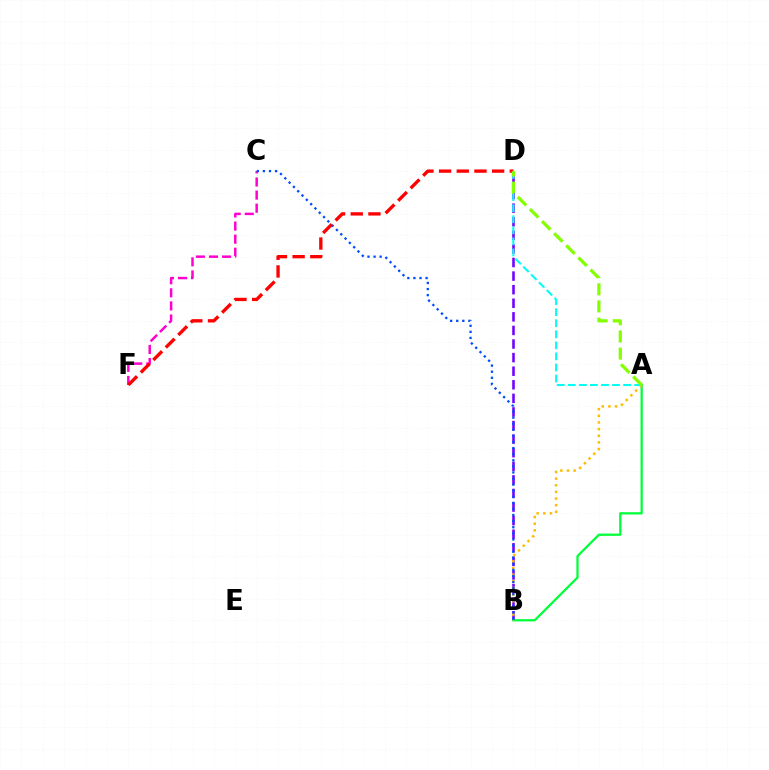{('B', 'D'): [{'color': '#7200ff', 'line_style': 'dashed', 'thickness': 1.85}], ('C', 'F'): [{'color': '#ff00cf', 'line_style': 'dashed', 'thickness': 1.78}], ('A', 'B'): [{'color': '#00ff39', 'line_style': 'solid', 'thickness': 1.62}, {'color': '#ffbd00', 'line_style': 'dotted', 'thickness': 1.81}], ('A', 'D'): [{'color': '#00fff6', 'line_style': 'dashed', 'thickness': 1.5}, {'color': '#84ff00', 'line_style': 'dashed', 'thickness': 2.33}], ('B', 'C'): [{'color': '#004bff', 'line_style': 'dotted', 'thickness': 1.65}], ('D', 'F'): [{'color': '#ff0000', 'line_style': 'dashed', 'thickness': 2.4}]}